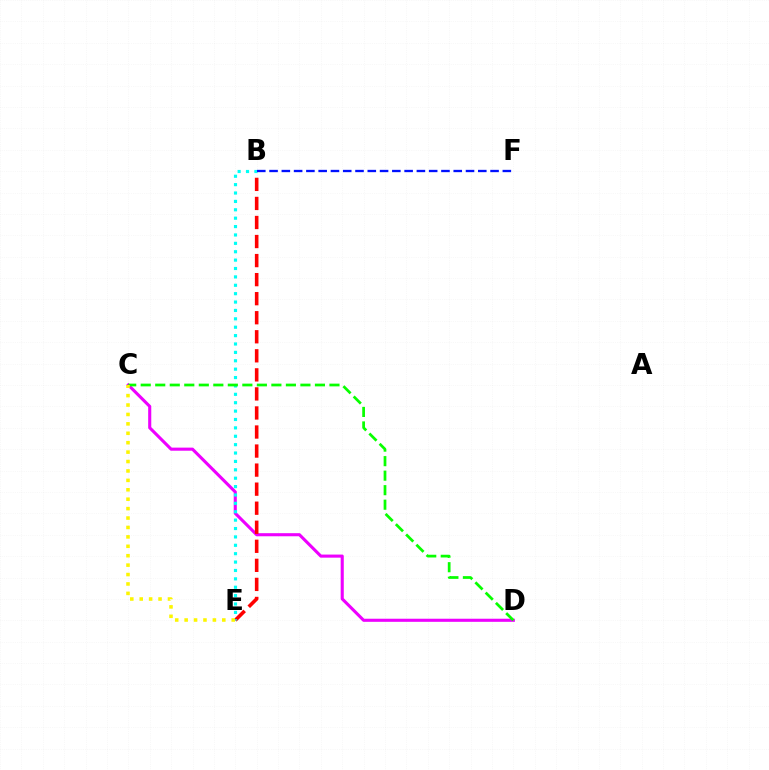{('C', 'D'): [{'color': '#ee00ff', 'line_style': 'solid', 'thickness': 2.23}, {'color': '#08ff00', 'line_style': 'dashed', 'thickness': 1.97}], ('B', 'E'): [{'color': '#ff0000', 'line_style': 'dashed', 'thickness': 2.59}, {'color': '#00fff6', 'line_style': 'dotted', 'thickness': 2.28}], ('B', 'F'): [{'color': '#0010ff', 'line_style': 'dashed', 'thickness': 1.67}], ('C', 'E'): [{'color': '#fcf500', 'line_style': 'dotted', 'thickness': 2.56}]}